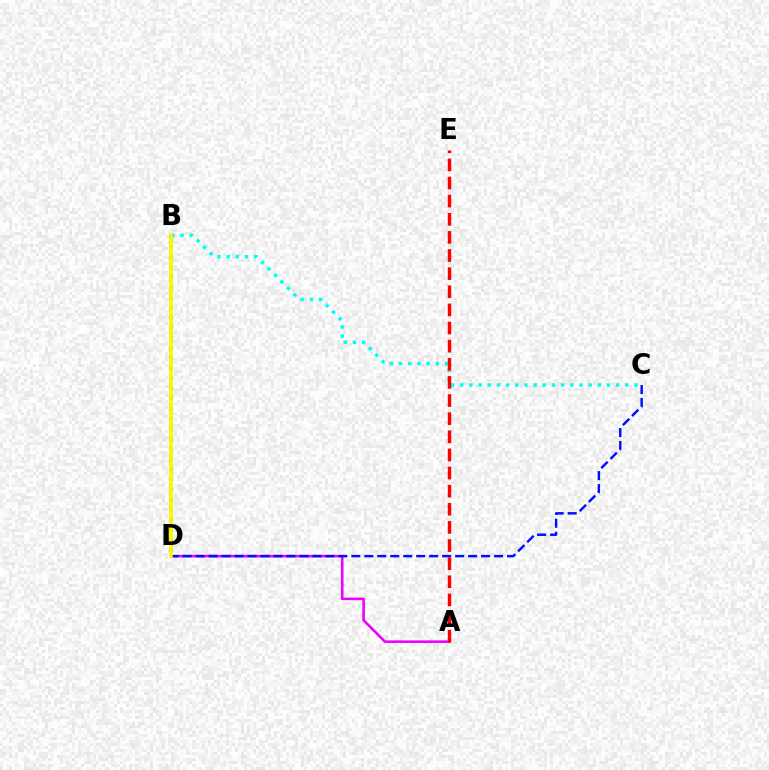{('B', 'D'): [{'color': '#08ff00', 'line_style': 'dotted', 'thickness': 2.74}, {'color': '#fcf500', 'line_style': 'solid', 'thickness': 2.57}], ('A', 'D'): [{'color': '#ee00ff', 'line_style': 'solid', 'thickness': 1.87}], ('C', 'D'): [{'color': '#0010ff', 'line_style': 'dashed', 'thickness': 1.76}], ('B', 'C'): [{'color': '#00fff6', 'line_style': 'dotted', 'thickness': 2.49}], ('A', 'E'): [{'color': '#ff0000', 'line_style': 'dashed', 'thickness': 2.46}]}